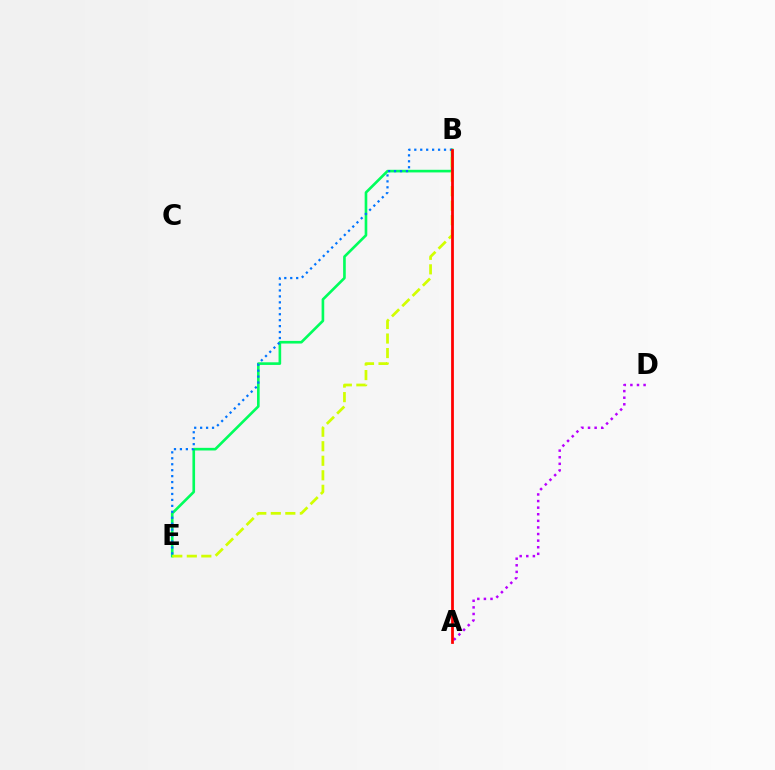{('B', 'E'): [{'color': '#00ff5c', 'line_style': 'solid', 'thickness': 1.9}, {'color': '#d1ff00', 'line_style': 'dashed', 'thickness': 1.97}, {'color': '#0074ff', 'line_style': 'dotted', 'thickness': 1.62}], ('A', 'D'): [{'color': '#b900ff', 'line_style': 'dotted', 'thickness': 1.79}], ('A', 'B'): [{'color': '#ff0000', 'line_style': 'solid', 'thickness': 1.99}]}